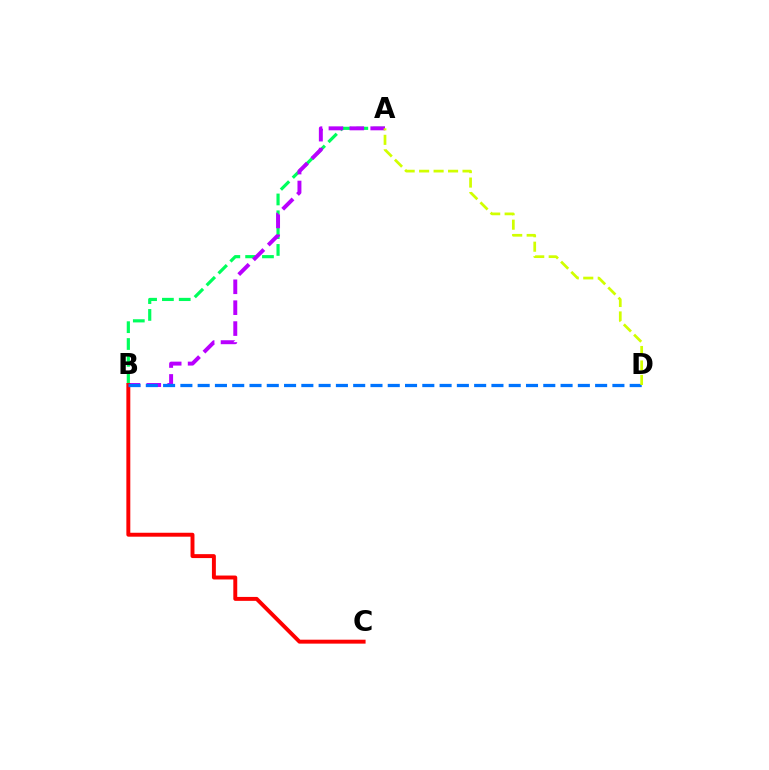{('A', 'B'): [{'color': '#00ff5c', 'line_style': 'dashed', 'thickness': 2.29}, {'color': '#b900ff', 'line_style': 'dashed', 'thickness': 2.84}], ('B', 'C'): [{'color': '#ff0000', 'line_style': 'solid', 'thickness': 2.83}], ('B', 'D'): [{'color': '#0074ff', 'line_style': 'dashed', 'thickness': 2.35}], ('A', 'D'): [{'color': '#d1ff00', 'line_style': 'dashed', 'thickness': 1.97}]}